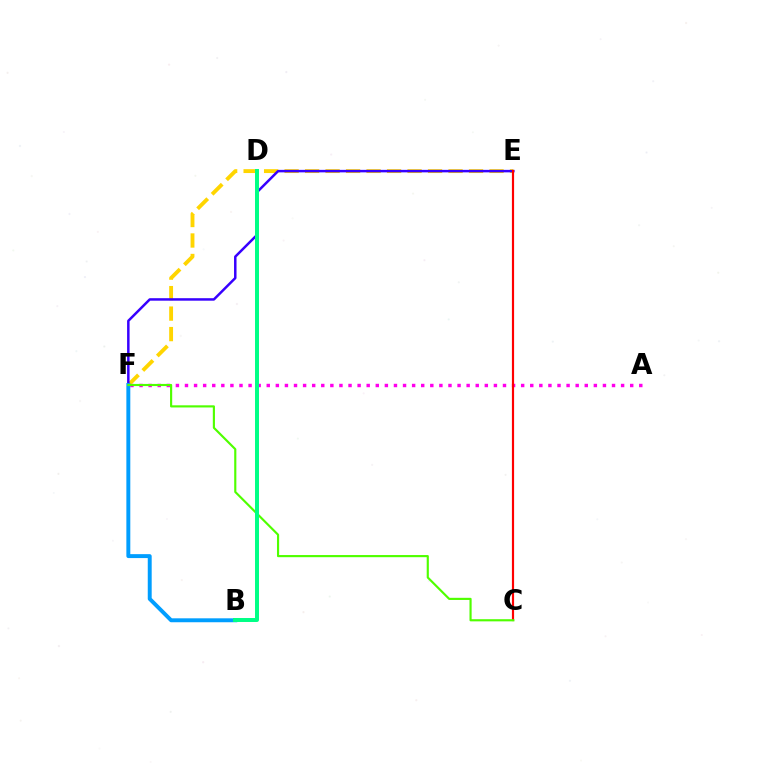{('A', 'F'): [{'color': '#ff00ed', 'line_style': 'dotted', 'thickness': 2.47}], ('E', 'F'): [{'color': '#ffd500', 'line_style': 'dashed', 'thickness': 2.78}, {'color': '#3700ff', 'line_style': 'solid', 'thickness': 1.79}], ('B', 'F'): [{'color': '#009eff', 'line_style': 'solid', 'thickness': 2.83}], ('C', 'E'): [{'color': '#ff0000', 'line_style': 'solid', 'thickness': 1.57}], ('C', 'F'): [{'color': '#4fff00', 'line_style': 'solid', 'thickness': 1.55}], ('B', 'D'): [{'color': '#00ff86', 'line_style': 'solid', 'thickness': 2.86}]}